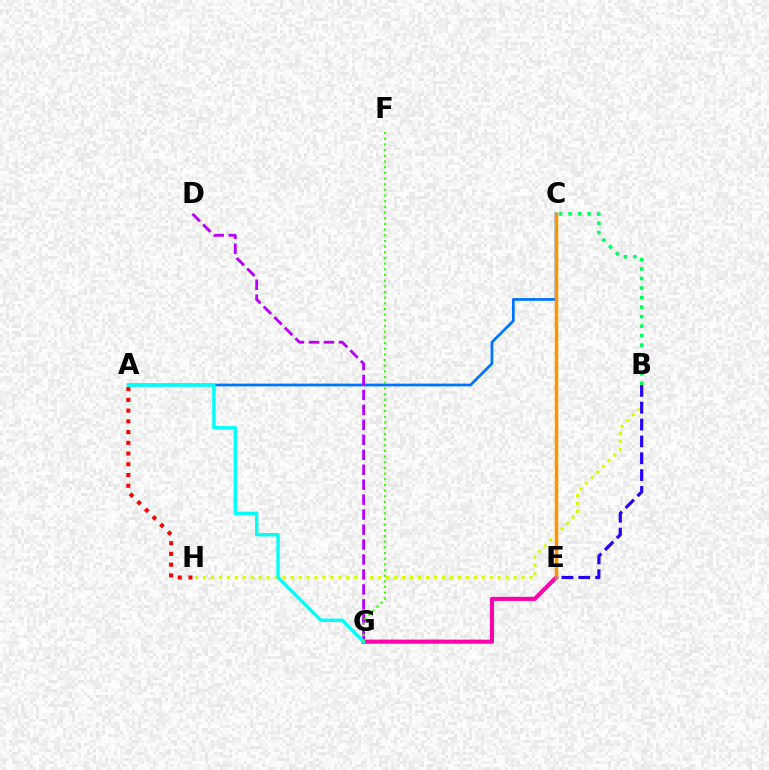{('A', 'C'): [{'color': '#0074ff', 'line_style': 'solid', 'thickness': 1.97}], ('B', 'H'): [{'color': '#d1ff00', 'line_style': 'dotted', 'thickness': 2.16}], ('E', 'G'): [{'color': '#ff00ac', 'line_style': 'solid', 'thickness': 2.95}], ('C', 'E'): [{'color': '#ff9400', 'line_style': 'solid', 'thickness': 2.52}], ('D', 'G'): [{'color': '#b900ff', 'line_style': 'dashed', 'thickness': 2.03}], ('B', 'C'): [{'color': '#00ff5c', 'line_style': 'dotted', 'thickness': 2.59}], ('A', 'G'): [{'color': '#00fff6', 'line_style': 'solid', 'thickness': 2.43}], ('A', 'H'): [{'color': '#ff0000', 'line_style': 'dotted', 'thickness': 2.92}], ('F', 'G'): [{'color': '#3dff00', 'line_style': 'dotted', 'thickness': 1.54}], ('B', 'E'): [{'color': '#2500ff', 'line_style': 'dashed', 'thickness': 2.29}]}